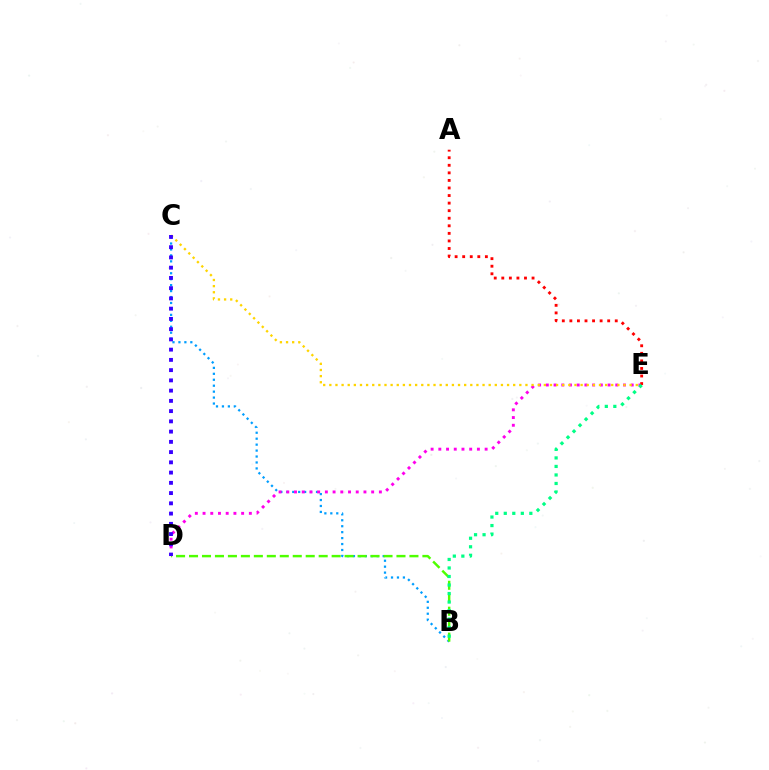{('B', 'C'): [{'color': '#009eff', 'line_style': 'dotted', 'thickness': 1.62}], ('D', 'E'): [{'color': '#ff00ed', 'line_style': 'dotted', 'thickness': 2.1}], ('C', 'E'): [{'color': '#ffd500', 'line_style': 'dotted', 'thickness': 1.67}], ('B', 'D'): [{'color': '#4fff00', 'line_style': 'dashed', 'thickness': 1.76}], ('A', 'E'): [{'color': '#ff0000', 'line_style': 'dotted', 'thickness': 2.05}], ('B', 'E'): [{'color': '#00ff86', 'line_style': 'dotted', 'thickness': 2.31}], ('C', 'D'): [{'color': '#3700ff', 'line_style': 'dotted', 'thickness': 2.78}]}